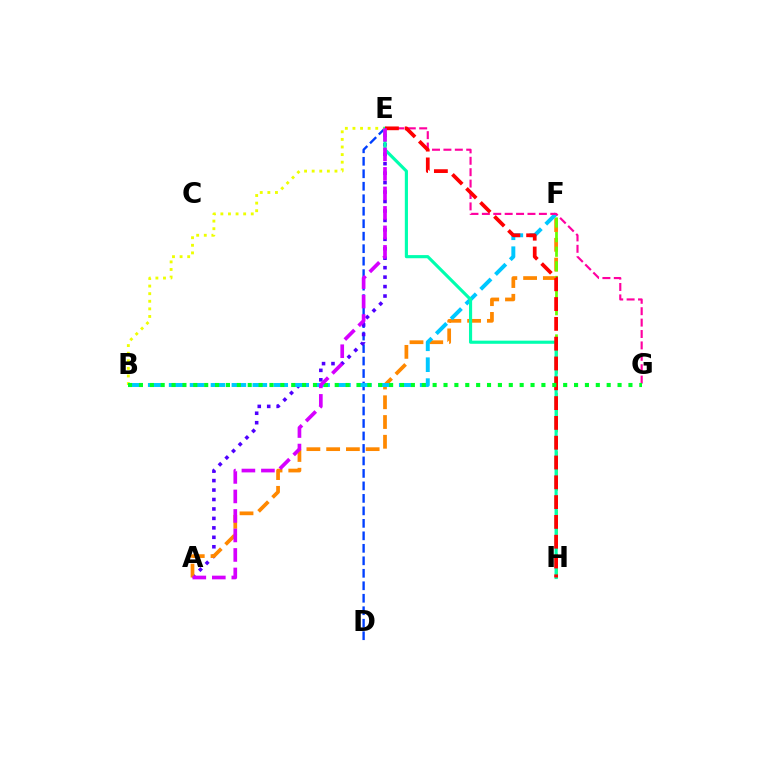{('D', 'E'): [{'color': '#003fff', 'line_style': 'dashed', 'thickness': 1.7}], ('A', 'E'): [{'color': '#4f00ff', 'line_style': 'dotted', 'thickness': 2.57}, {'color': '#d600ff', 'line_style': 'dashed', 'thickness': 2.65}], ('A', 'F'): [{'color': '#ff8800', 'line_style': 'dashed', 'thickness': 2.68}], ('B', 'E'): [{'color': '#eeff00', 'line_style': 'dotted', 'thickness': 2.06}], ('F', 'H'): [{'color': '#66ff00', 'line_style': 'dashed', 'thickness': 1.99}], ('B', 'F'): [{'color': '#00c7ff', 'line_style': 'dashed', 'thickness': 2.84}], ('E', 'H'): [{'color': '#00ffaf', 'line_style': 'solid', 'thickness': 2.26}, {'color': '#ff0000', 'line_style': 'dashed', 'thickness': 2.69}], ('E', 'G'): [{'color': '#ff00a0', 'line_style': 'dashed', 'thickness': 1.55}], ('B', 'G'): [{'color': '#00ff27', 'line_style': 'dotted', 'thickness': 2.96}]}